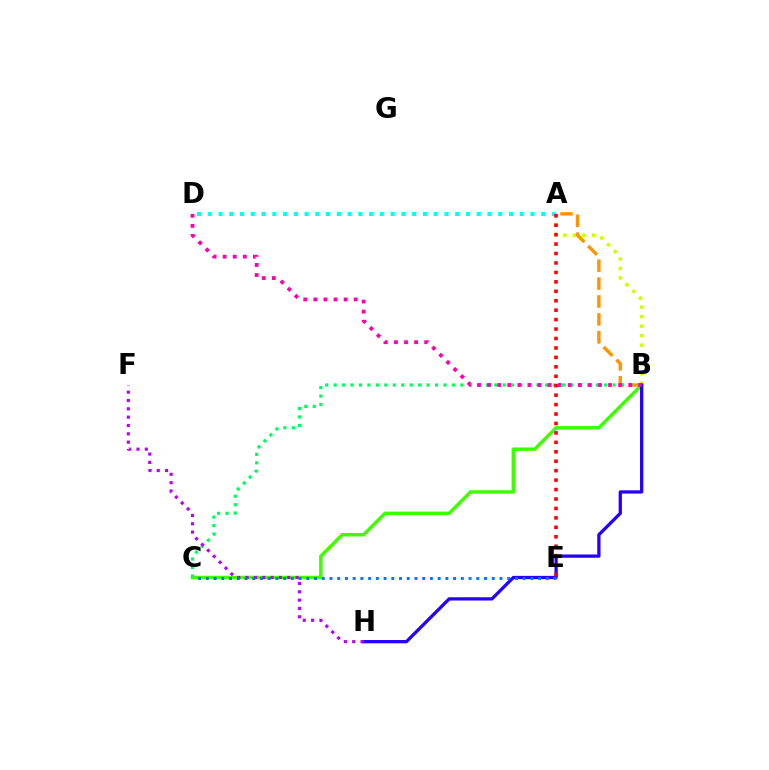{('A', 'B'): [{'color': '#d1ff00', 'line_style': 'dotted', 'thickness': 2.58}, {'color': '#ff9400', 'line_style': 'dashed', 'thickness': 2.43}], ('A', 'D'): [{'color': '#00fff6', 'line_style': 'dotted', 'thickness': 2.92}], ('B', 'C'): [{'color': '#3dff00', 'line_style': 'solid', 'thickness': 2.49}, {'color': '#00ff5c', 'line_style': 'dotted', 'thickness': 2.3}], ('B', 'H'): [{'color': '#2500ff', 'line_style': 'solid', 'thickness': 2.36}], ('B', 'D'): [{'color': '#ff00ac', 'line_style': 'dotted', 'thickness': 2.74}], ('A', 'E'): [{'color': '#ff0000', 'line_style': 'dotted', 'thickness': 2.56}], ('F', 'H'): [{'color': '#b900ff', 'line_style': 'dotted', 'thickness': 2.26}], ('C', 'E'): [{'color': '#0074ff', 'line_style': 'dotted', 'thickness': 2.1}]}